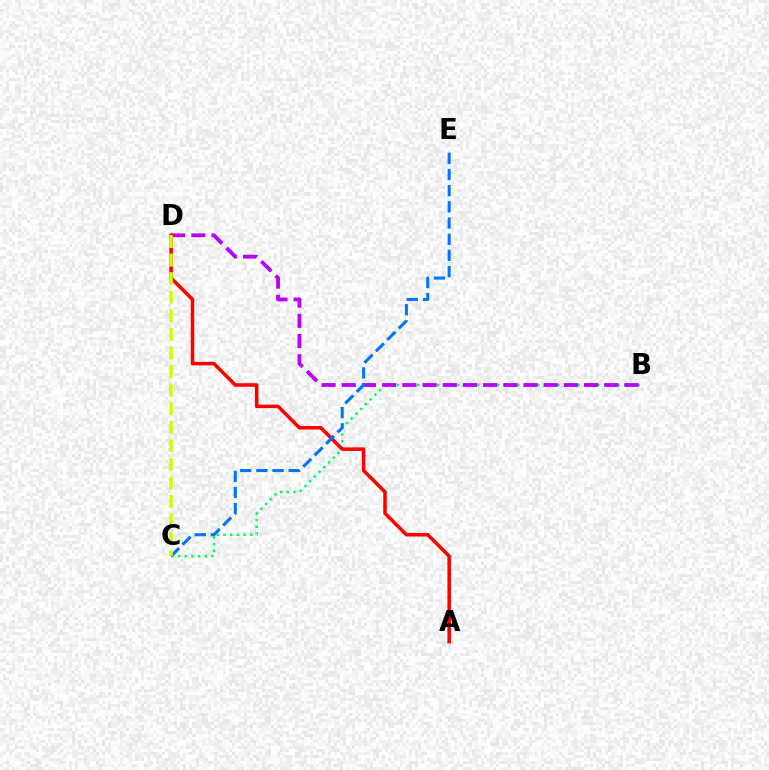{('B', 'C'): [{'color': '#00ff5c', 'line_style': 'dotted', 'thickness': 1.82}], ('B', 'D'): [{'color': '#b900ff', 'line_style': 'dashed', 'thickness': 2.74}], ('A', 'D'): [{'color': '#ff0000', 'line_style': 'solid', 'thickness': 2.54}], ('C', 'E'): [{'color': '#0074ff', 'line_style': 'dashed', 'thickness': 2.2}], ('C', 'D'): [{'color': '#d1ff00', 'line_style': 'dashed', 'thickness': 2.52}]}